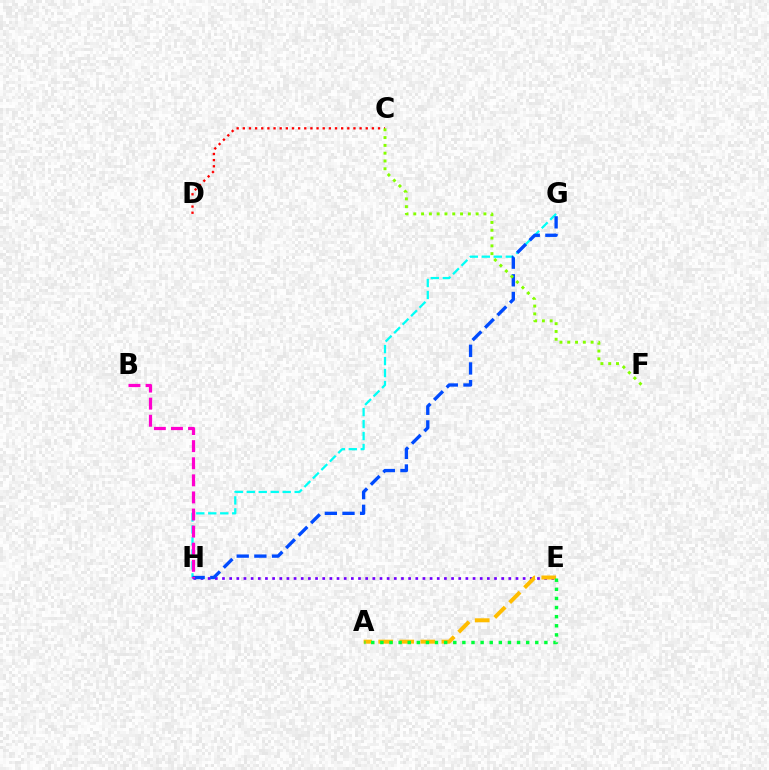{('G', 'H'): [{'color': '#00fff6', 'line_style': 'dashed', 'thickness': 1.63}, {'color': '#004bff', 'line_style': 'dashed', 'thickness': 2.4}], ('E', 'H'): [{'color': '#7200ff', 'line_style': 'dotted', 'thickness': 1.94}], ('C', 'D'): [{'color': '#ff0000', 'line_style': 'dotted', 'thickness': 1.67}], ('A', 'E'): [{'color': '#ffbd00', 'line_style': 'dashed', 'thickness': 2.86}, {'color': '#00ff39', 'line_style': 'dotted', 'thickness': 2.48}], ('B', 'H'): [{'color': '#ff00cf', 'line_style': 'dashed', 'thickness': 2.32}], ('C', 'F'): [{'color': '#84ff00', 'line_style': 'dotted', 'thickness': 2.12}]}